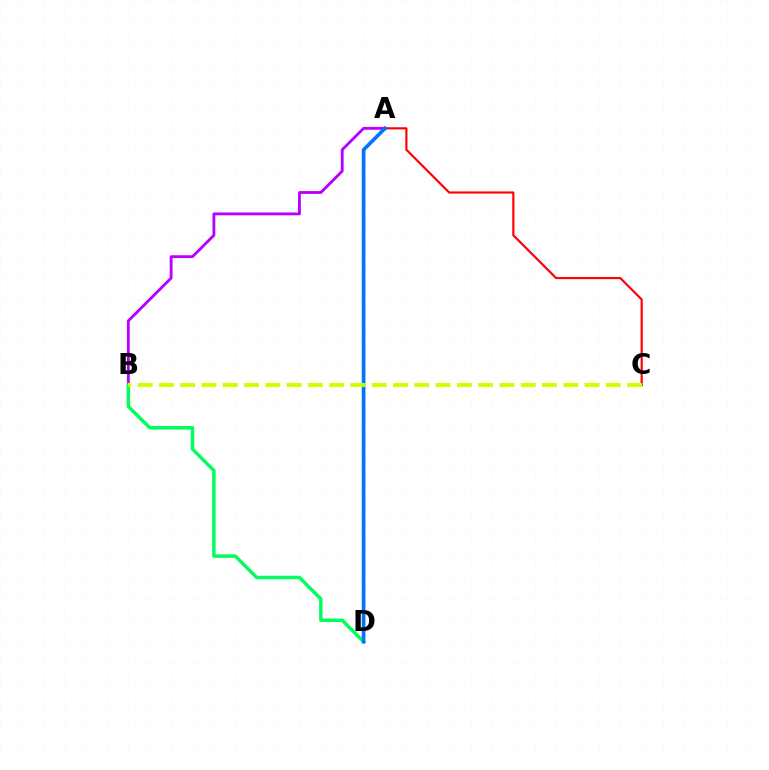{('A', 'B'): [{'color': '#b900ff', 'line_style': 'solid', 'thickness': 2.05}], ('B', 'D'): [{'color': '#00ff5c', 'line_style': 'solid', 'thickness': 2.49}], ('A', 'C'): [{'color': '#ff0000', 'line_style': 'solid', 'thickness': 1.56}], ('A', 'D'): [{'color': '#0074ff', 'line_style': 'solid', 'thickness': 2.62}], ('B', 'C'): [{'color': '#d1ff00', 'line_style': 'dashed', 'thickness': 2.89}]}